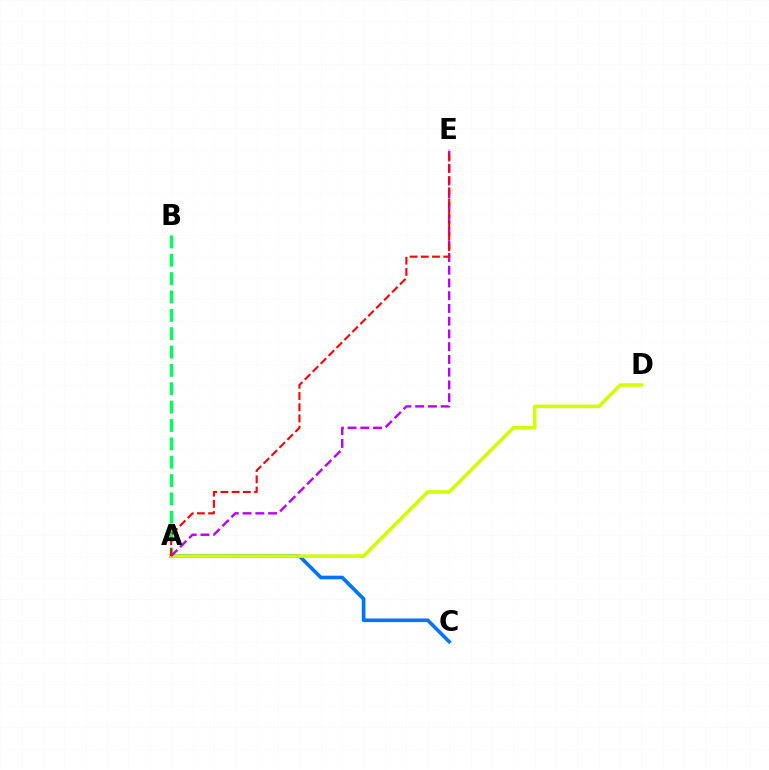{('A', 'B'): [{'color': '#00ff5c', 'line_style': 'dashed', 'thickness': 2.49}], ('A', 'C'): [{'color': '#0074ff', 'line_style': 'solid', 'thickness': 2.61}], ('A', 'D'): [{'color': '#d1ff00', 'line_style': 'solid', 'thickness': 2.56}], ('A', 'E'): [{'color': '#b900ff', 'line_style': 'dashed', 'thickness': 1.73}, {'color': '#ff0000', 'line_style': 'dashed', 'thickness': 1.52}]}